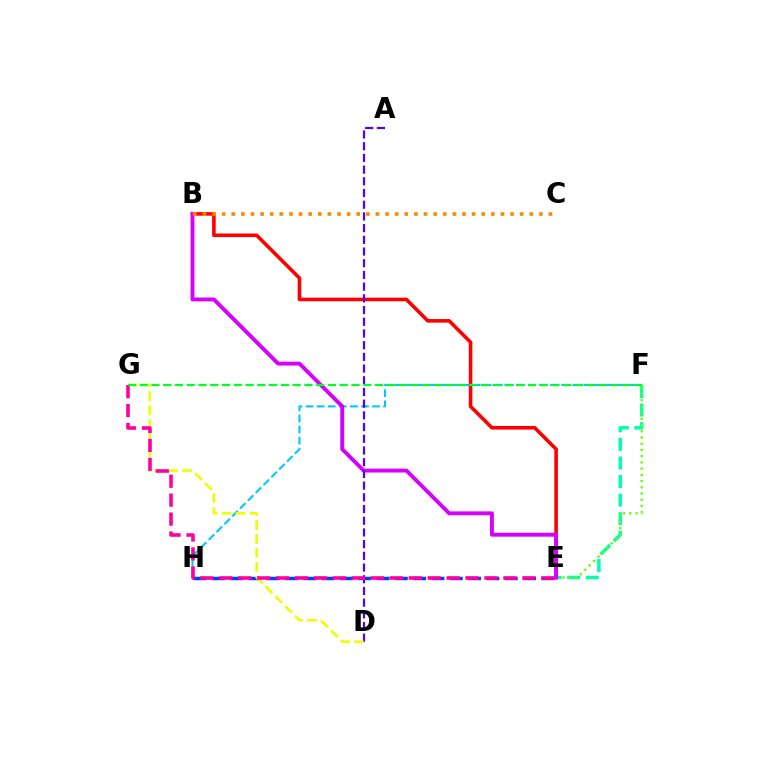{('E', 'F'): [{'color': '#00ffaf', 'line_style': 'dashed', 'thickness': 2.52}, {'color': '#66ff00', 'line_style': 'dotted', 'thickness': 1.69}], ('F', 'H'): [{'color': '#00c7ff', 'line_style': 'dashed', 'thickness': 1.51}], ('B', 'E'): [{'color': '#ff0000', 'line_style': 'solid', 'thickness': 2.58}, {'color': '#d600ff', 'line_style': 'solid', 'thickness': 2.8}], ('B', 'C'): [{'color': '#ff8800', 'line_style': 'dotted', 'thickness': 2.61}], ('A', 'D'): [{'color': '#4f00ff', 'line_style': 'dashed', 'thickness': 1.59}], ('E', 'H'): [{'color': '#003fff', 'line_style': 'dashed', 'thickness': 2.49}], ('D', 'G'): [{'color': '#eeff00', 'line_style': 'dashed', 'thickness': 1.89}], ('E', 'G'): [{'color': '#ff00a0', 'line_style': 'dashed', 'thickness': 2.57}], ('F', 'G'): [{'color': '#00ff27', 'line_style': 'dashed', 'thickness': 1.6}]}